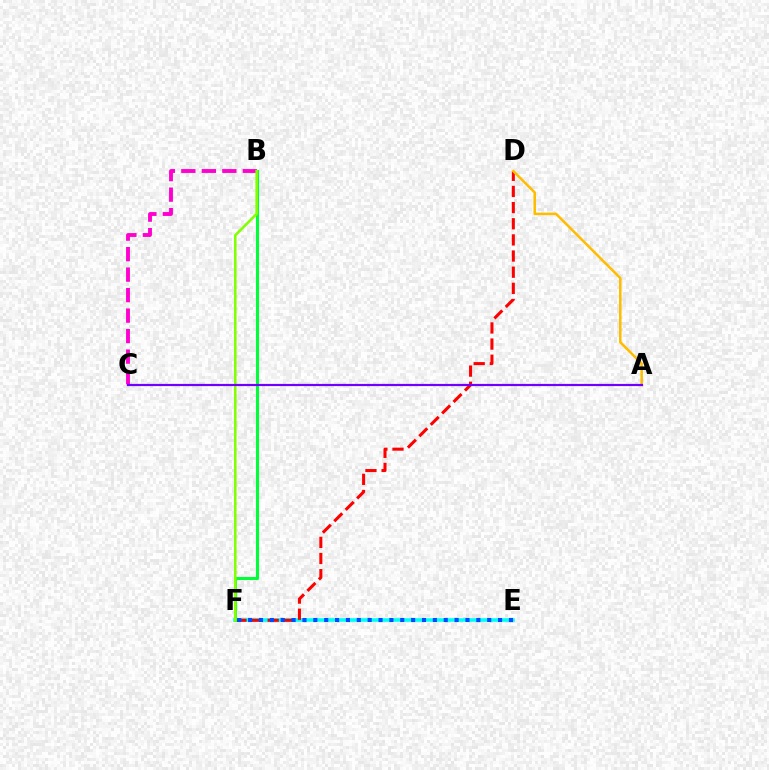{('B', 'C'): [{'color': '#ff00cf', 'line_style': 'dashed', 'thickness': 2.78}], ('E', 'F'): [{'color': '#00fff6', 'line_style': 'solid', 'thickness': 2.58}, {'color': '#004bff', 'line_style': 'dotted', 'thickness': 2.95}], ('D', 'F'): [{'color': '#ff0000', 'line_style': 'dashed', 'thickness': 2.19}], ('B', 'F'): [{'color': '#00ff39', 'line_style': 'solid', 'thickness': 2.2}, {'color': '#84ff00', 'line_style': 'solid', 'thickness': 1.84}], ('A', 'D'): [{'color': '#ffbd00', 'line_style': 'solid', 'thickness': 1.82}], ('A', 'C'): [{'color': '#7200ff', 'line_style': 'solid', 'thickness': 1.59}]}